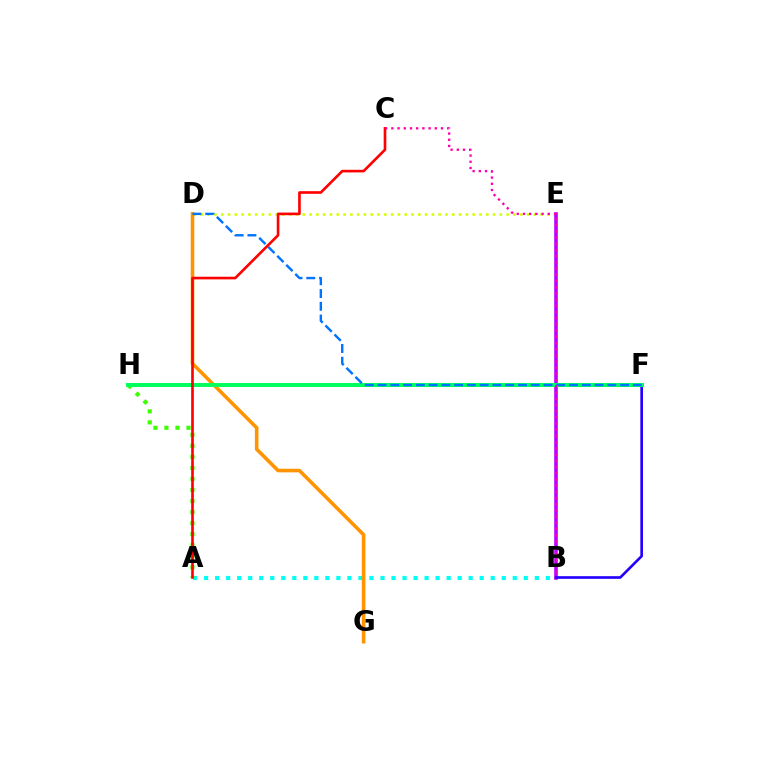{('D', 'E'): [{'color': '#d1ff00', 'line_style': 'dotted', 'thickness': 1.85}], ('B', 'E'): [{'color': '#b900ff', 'line_style': 'solid', 'thickness': 2.58}], ('A', 'B'): [{'color': '#00fff6', 'line_style': 'dotted', 'thickness': 3.0}], ('A', 'H'): [{'color': '#3dff00', 'line_style': 'dotted', 'thickness': 3.0}], ('D', 'G'): [{'color': '#ff9400', 'line_style': 'solid', 'thickness': 2.58}], ('B', 'F'): [{'color': '#2500ff', 'line_style': 'solid', 'thickness': 1.91}], ('F', 'H'): [{'color': '#00ff5c', 'line_style': 'solid', 'thickness': 2.85}], ('D', 'F'): [{'color': '#0074ff', 'line_style': 'dashed', 'thickness': 1.73}], ('A', 'C'): [{'color': '#ff0000', 'line_style': 'solid', 'thickness': 1.9}], ('B', 'C'): [{'color': '#ff00ac', 'line_style': 'dotted', 'thickness': 1.68}]}